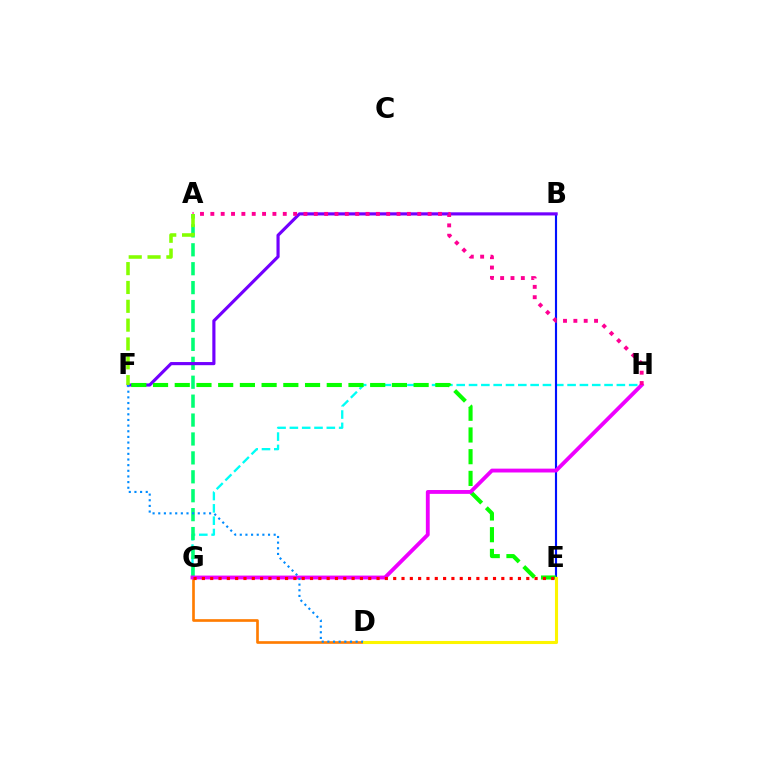{('D', 'G'): [{'color': '#ff7c00', 'line_style': 'solid', 'thickness': 1.92}], ('G', 'H'): [{'color': '#00fff6', 'line_style': 'dashed', 'thickness': 1.67}, {'color': '#ee00ff', 'line_style': 'solid', 'thickness': 2.77}], ('B', 'E'): [{'color': '#0010ff', 'line_style': 'solid', 'thickness': 1.54}], ('A', 'G'): [{'color': '#00ff74', 'line_style': 'dashed', 'thickness': 2.57}], ('B', 'F'): [{'color': '#7200ff', 'line_style': 'solid', 'thickness': 2.27}], ('E', 'F'): [{'color': '#08ff00', 'line_style': 'dashed', 'thickness': 2.95}], ('E', 'G'): [{'color': '#ff0000', 'line_style': 'dotted', 'thickness': 2.26}], ('D', 'F'): [{'color': '#008cff', 'line_style': 'dotted', 'thickness': 1.53}], ('D', 'E'): [{'color': '#fcf500', 'line_style': 'solid', 'thickness': 2.22}], ('A', 'H'): [{'color': '#ff0094', 'line_style': 'dotted', 'thickness': 2.81}], ('A', 'F'): [{'color': '#84ff00', 'line_style': 'dashed', 'thickness': 2.56}]}